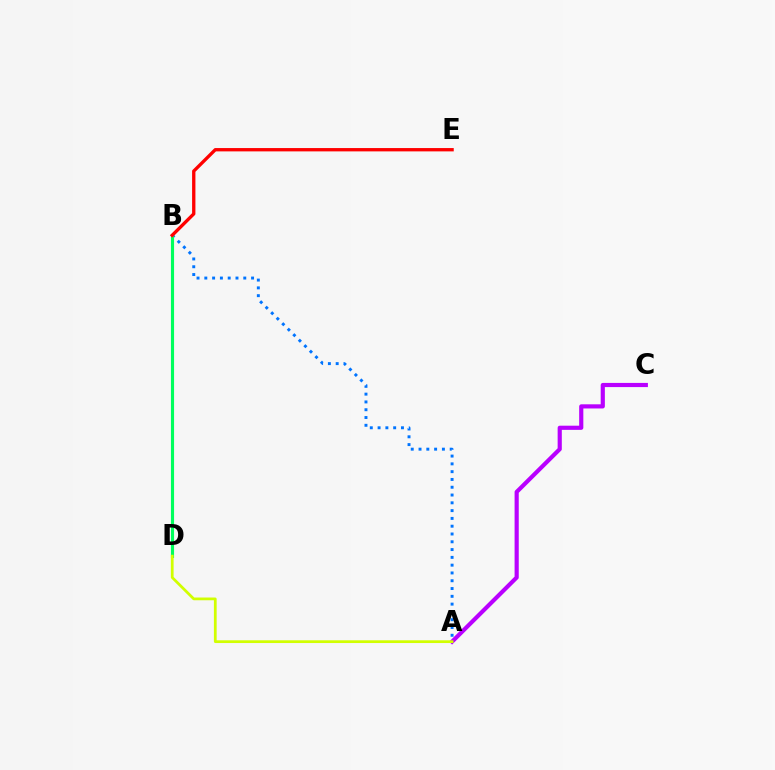{('A', 'B'): [{'color': '#0074ff', 'line_style': 'dotted', 'thickness': 2.12}], ('B', 'D'): [{'color': '#00ff5c', 'line_style': 'solid', 'thickness': 2.25}], ('A', 'C'): [{'color': '#b900ff', 'line_style': 'solid', 'thickness': 3.0}], ('A', 'D'): [{'color': '#d1ff00', 'line_style': 'solid', 'thickness': 1.98}], ('B', 'E'): [{'color': '#ff0000', 'line_style': 'solid', 'thickness': 2.39}]}